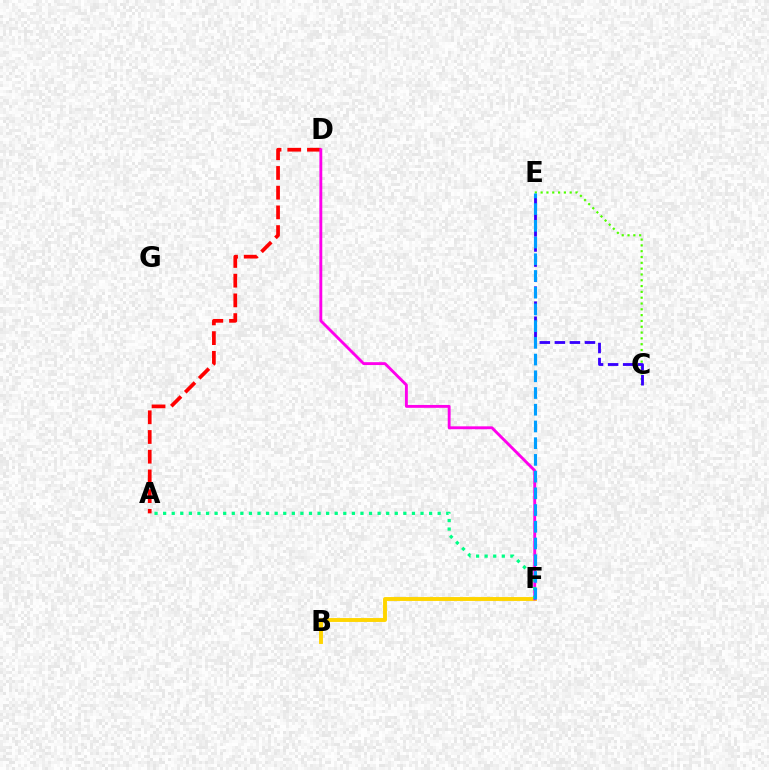{('B', 'F'): [{'color': '#ffd500', 'line_style': 'solid', 'thickness': 2.81}], ('C', 'E'): [{'color': '#4fff00', 'line_style': 'dotted', 'thickness': 1.58}, {'color': '#3700ff', 'line_style': 'dashed', 'thickness': 2.04}], ('A', 'D'): [{'color': '#ff0000', 'line_style': 'dashed', 'thickness': 2.68}], ('D', 'F'): [{'color': '#ff00ed', 'line_style': 'solid', 'thickness': 2.07}], ('A', 'F'): [{'color': '#00ff86', 'line_style': 'dotted', 'thickness': 2.33}], ('E', 'F'): [{'color': '#009eff', 'line_style': 'dashed', 'thickness': 2.27}]}